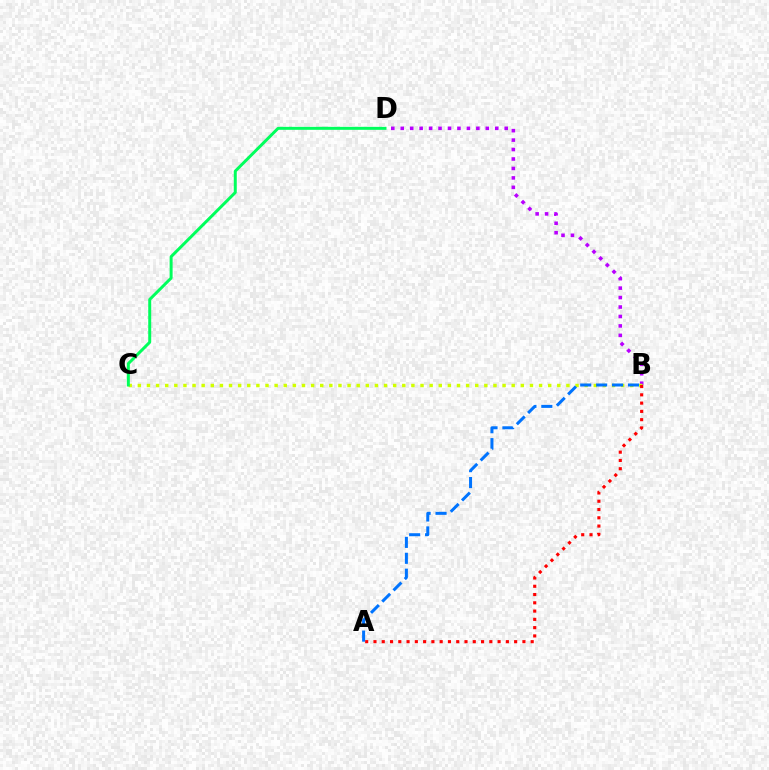{('B', 'D'): [{'color': '#b900ff', 'line_style': 'dotted', 'thickness': 2.57}], ('B', 'C'): [{'color': '#d1ff00', 'line_style': 'dotted', 'thickness': 2.48}], ('A', 'B'): [{'color': '#ff0000', 'line_style': 'dotted', 'thickness': 2.25}, {'color': '#0074ff', 'line_style': 'dashed', 'thickness': 2.16}], ('C', 'D'): [{'color': '#00ff5c', 'line_style': 'solid', 'thickness': 2.14}]}